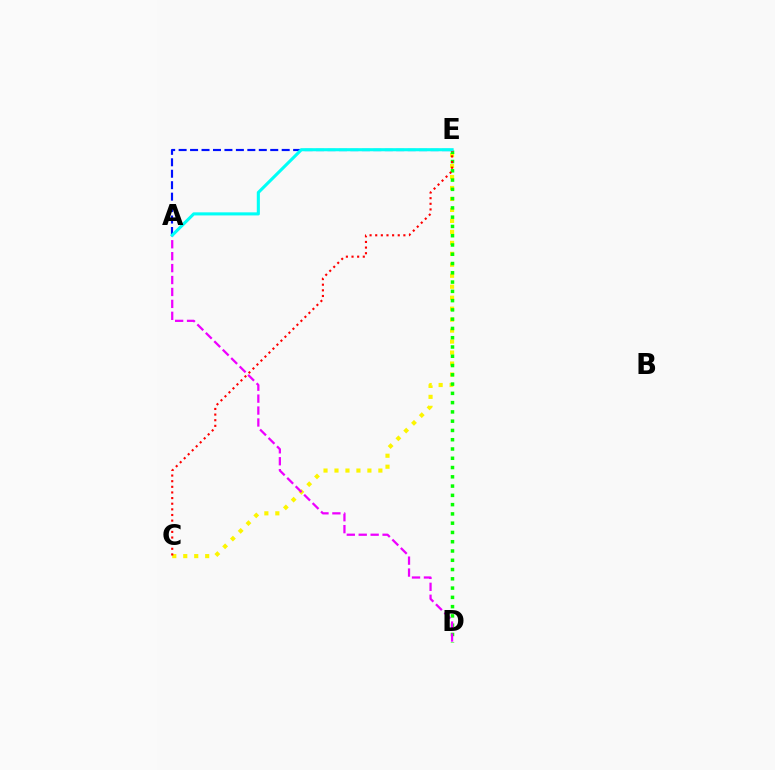{('C', 'E'): [{'color': '#fcf500', 'line_style': 'dotted', 'thickness': 2.98}, {'color': '#ff0000', 'line_style': 'dotted', 'thickness': 1.53}], ('D', 'E'): [{'color': '#08ff00', 'line_style': 'dotted', 'thickness': 2.52}], ('A', 'E'): [{'color': '#0010ff', 'line_style': 'dashed', 'thickness': 1.56}, {'color': '#00fff6', 'line_style': 'solid', 'thickness': 2.23}], ('A', 'D'): [{'color': '#ee00ff', 'line_style': 'dashed', 'thickness': 1.62}]}